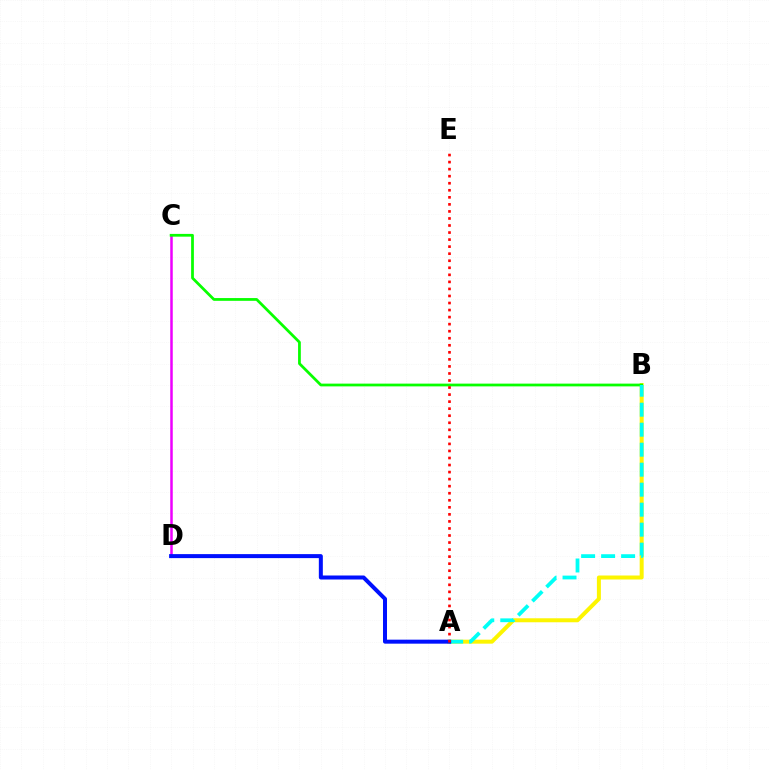{('A', 'B'): [{'color': '#fcf500', 'line_style': 'solid', 'thickness': 2.87}, {'color': '#00fff6', 'line_style': 'dashed', 'thickness': 2.72}], ('C', 'D'): [{'color': '#ee00ff', 'line_style': 'solid', 'thickness': 1.8}], ('B', 'C'): [{'color': '#08ff00', 'line_style': 'solid', 'thickness': 1.99}], ('A', 'D'): [{'color': '#0010ff', 'line_style': 'solid', 'thickness': 2.88}], ('A', 'E'): [{'color': '#ff0000', 'line_style': 'dotted', 'thickness': 1.91}]}